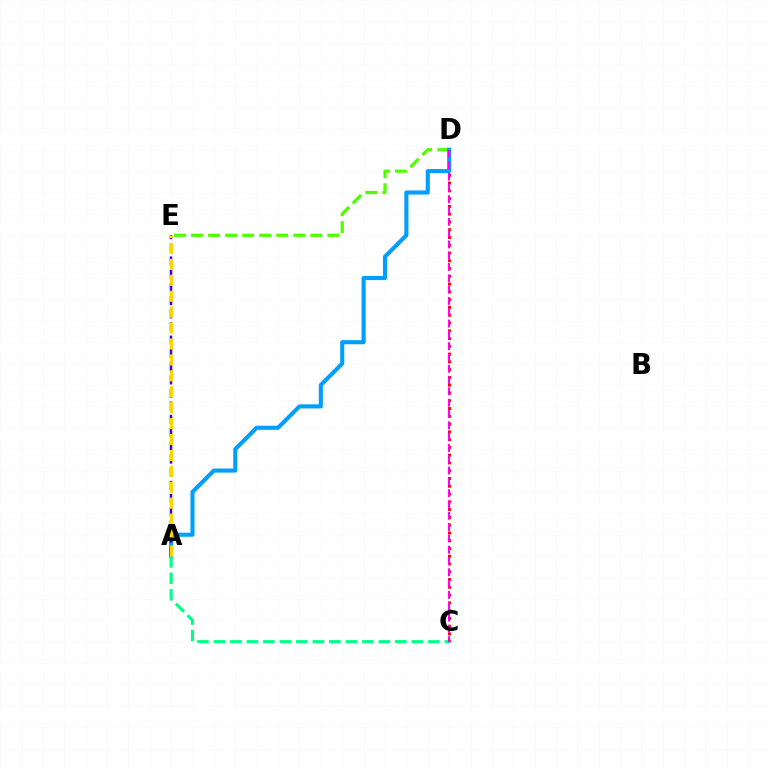{('D', 'E'): [{'color': '#4fff00', 'line_style': 'dashed', 'thickness': 2.31}], ('C', 'D'): [{'color': '#ff0000', 'line_style': 'dotted', 'thickness': 2.11}, {'color': '#ff00ed', 'line_style': 'dashed', 'thickness': 1.54}], ('A', 'D'): [{'color': '#009eff', 'line_style': 'solid', 'thickness': 2.94}], ('A', 'C'): [{'color': '#00ff86', 'line_style': 'dashed', 'thickness': 2.24}], ('A', 'E'): [{'color': '#3700ff', 'line_style': 'dashed', 'thickness': 1.79}, {'color': '#ffd500', 'line_style': 'dashed', 'thickness': 2.16}]}